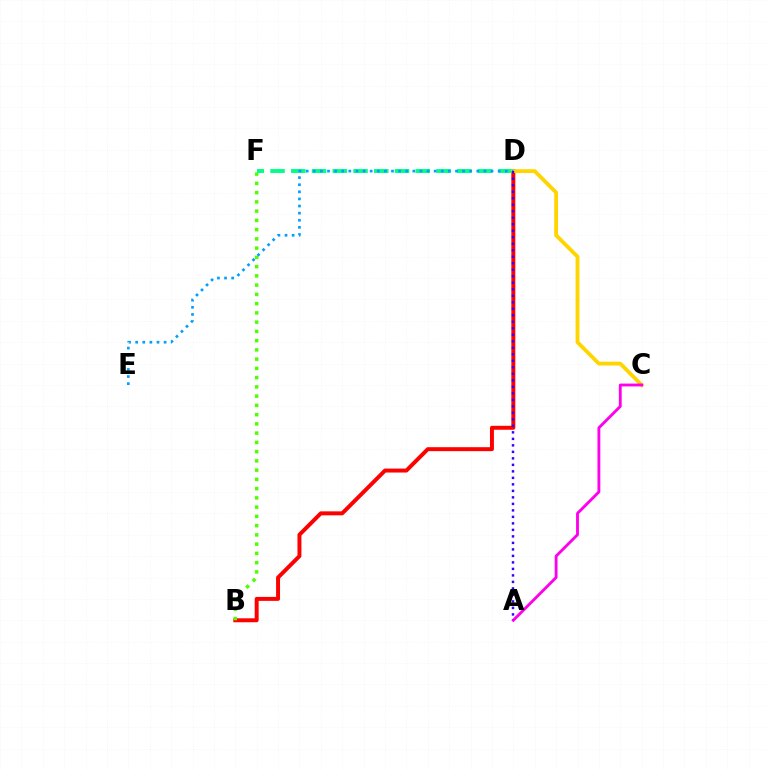{('B', 'D'): [{'color': '#ff0000', 'line_style': 'solid', 'thickness': 2.85}], ('B', 'F'): [{'color': '#4fff00', 'line_style': 'dotted', 'thickness': 2.51}], ('D', 'F'): [{'color': '#00ff86', 'line_style': 'dashed', 'thickness': 2.82}], ('C', 'D'): [{'color': '#ffd500', 'line_style': 'solid', 'thickness': 2.75}], ('D', 'E'): [{'color': '#009eff', 'line_style': 'dotted', 'thickness': 1.93}], ('A', 'C'): [{'color': '#ff00ed', 'line_style': 'solid', 'thickness': 2.05}], ('A', 'D'): [{'color': '#3700ff', 'line_style': 'dotted', 'thickness': 1.77}]}